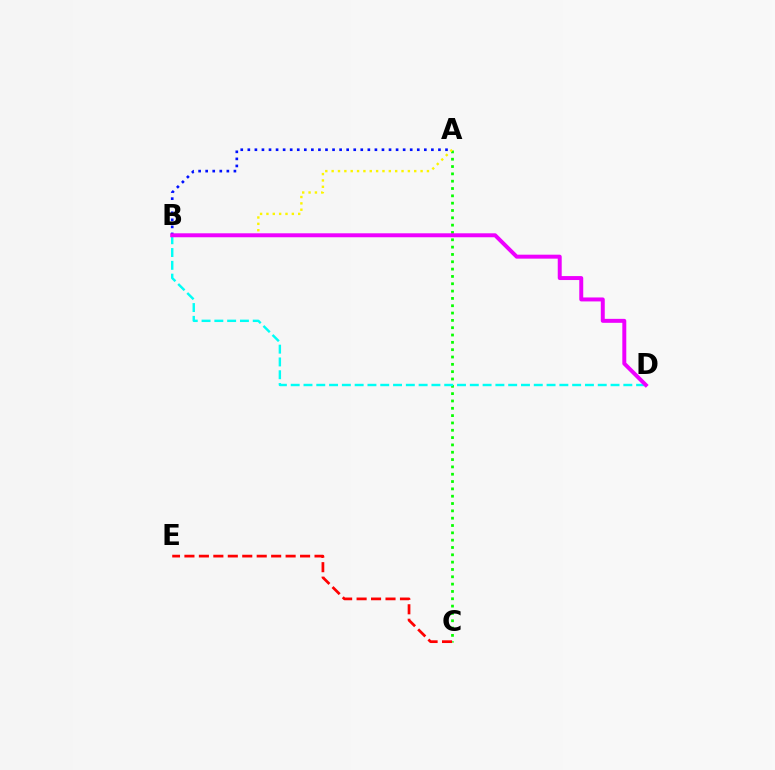{('A', 'C'): [{'color': '#08ff00', 'line_style': 'dotted', 'thickness': 1.99}], ('A', 'B'): [{'color': '#0010ff', 'line_style': 'dotted', 'thickness': 1.92}, {'color': '#fcf500', 'line_style': 'dotted', 'thickness': 1.73}], ('B', 'D'): [{'color': '#00fff6', 'line_style': 'dashed', 'thickness': 1.74}, {'color': '#ee00ff', 'line_style': 'solid', 'thickness': 2.85}], ('C', 'E'): [{'color': '#ff0000', 'line_style': 'dashed', 'thickness': 1.96}]}